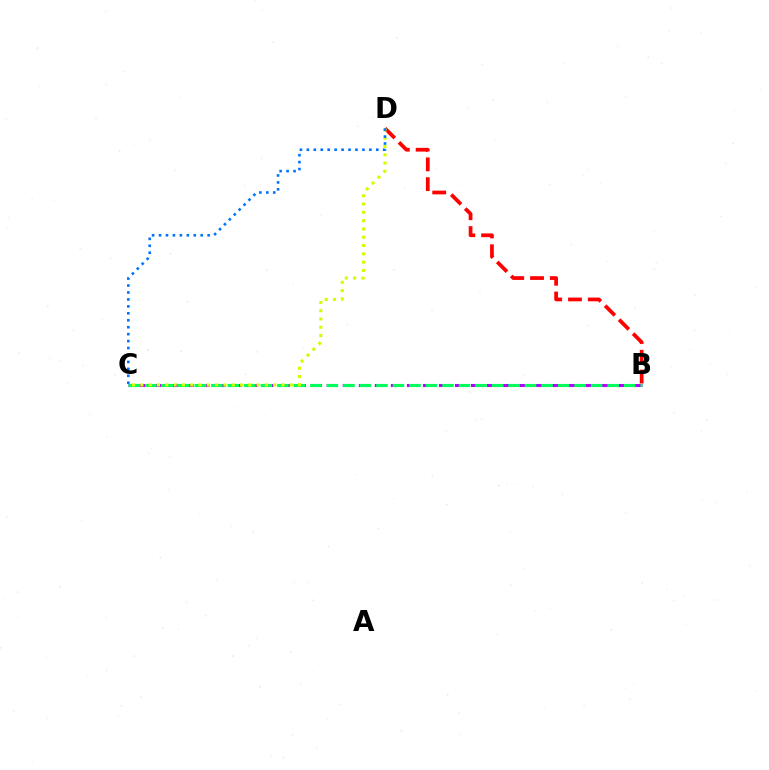{('B', 'D'): [{'color': '#ff0000', 'line_style': 'dashed', 'thickness': 2.69}], ('B', 'C'): [{'color': '#b900ff', 'line_style': 'dashed', 'thickness': 2.18}, {'color': '#00ff5c', 'line_style': 'dashed', 'thickness': 2.24}], ('C', 'D'): [{'color': '#d1ff00', 'line_style': 'dotted', 'thickness': 2.26}, {'color': '#0074ff', 'line_style': 'dotted', 'thickness': 1.89}]}